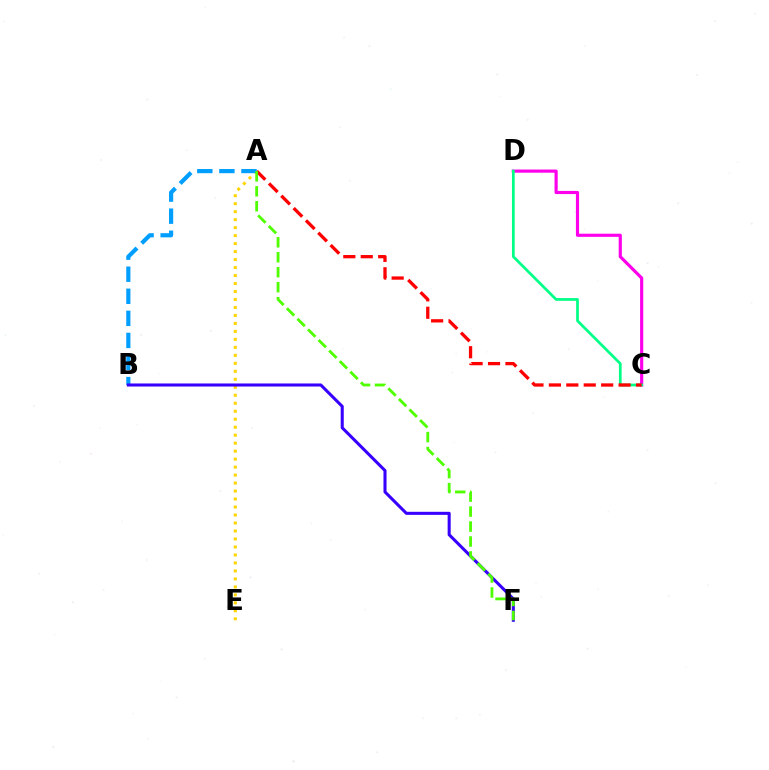{('A', 'E'): [{'color': '#ffd500', 'line_style': 'dotted', 'thickness': 2.17}], ('A', 'B'): [{'color': '#009eff', 'line_style': 'dashed', 'thickness': 3.0}], ('B', 'F'): [{'color': '#3700ff', 'line_style': 'solid', 'thickness': 2.2}], ('C', 'D'): [{'color': '#ff00ed', 'line_style': 'solid', 'thickness': 2.27}, {'color': '#00ff86', 'line_style': 'solid', 'thickness': 1.96}], ('A', 'C'): [{'color': '#ff0000', 'line_style': 'dashed', 'thickness': 2.37}], ('A', 'F'): [{'color': '#4fff00', 'line_style': 'dashed', 'thickness': 2.03}]}